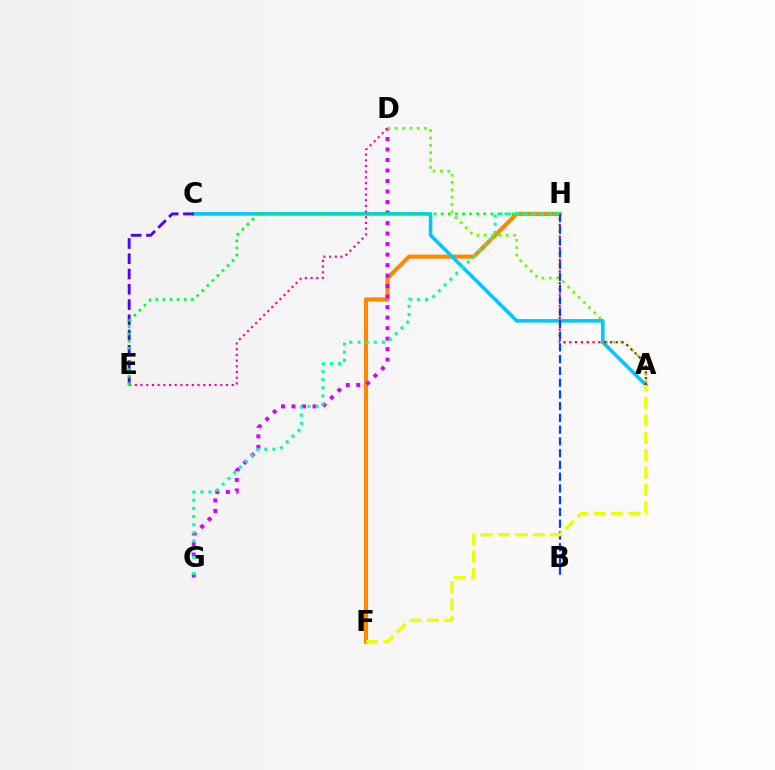{('F', 'H'): [{'color': '#ff8800', 'line_style': 'solid', 'thickness': 2.97}], ('D', 'G'): [{'color': '#d600ff', 'line_style': 'dotted', 'thickness': 2.85}], ('A', 'D'): [{'color': '#66ff00', 'line_style': 'dotted', 'thickness': 1.99}], ('A', 'C'): [{'color': '#00c7ff', 'line_style': 'solid', 'thickness': 2.57}], ('C', 'E'): [{'color': '#4f00ff', 'line_style': 'dashed', 'thickness': 2.07}], ('D', 'E'): [{'color': '#ff00a0', 'line_style': 'dotted', 'thickness': 1.55}], ('E', 'H'): [{'color': '#00ff27', 'line_style': 'dotted', 'thickness': 1.93}], ('A', 'H'): [{'color': '#ff0000', 'line_style': 'dotted', 'thickness': 1.58}], ('G', 'H'): [{'color': '#00ffaf', 'line_style': 'dotted', 'thickness': 2.22}], ('B', 'H'): [{'color': '#003fff', 'line_style': 'dashed', 'thickness': 1.6}], ('A', 'F'): [{'color': '#eeff00', 'line_style': 'dashed', 'thickness': 2.36}]}